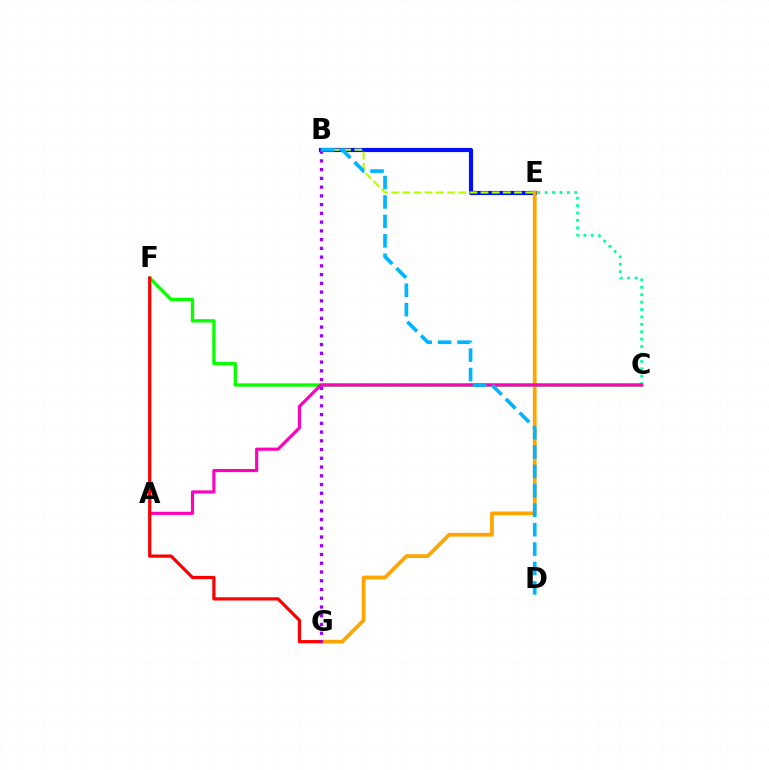{('B', 'E'): [{'color': '#0010ff', 'line_style': 'solid', 'thickness': 2.99}, {'color': '#b3ff00', 'line_style': 'dashed', 'thickness': 1.52}], ('E', 'G'): [{'color': '#ffa500', 'line_style': 'solid', 'thickness': 2.71}], ('C', 'E'): [{'color': '#00ff9d', 'line_style': 'dotted', 'thickness': 2.01}], ('C', 'F'): [{'color': '#08ff00', 'line_style': 'solid', 'thickness': 2.38}], ('A', 'C'): [{'color': '#ff00bd', 'line_style': 'solid', 'thickness': 2.26}], ('F', 'G'): [{'color': '#ff0000', 'line_style': 'solid', 'thickness': 2.33}], ('B', 'G'): [{'color': '#9b00ff', 'line_style': 'dotted', 'thickness': 2.38}], ('B', 'D'): [{'color': '#00b5ff', 'line_style': 'dashed', 'thickness': 2.64}]}